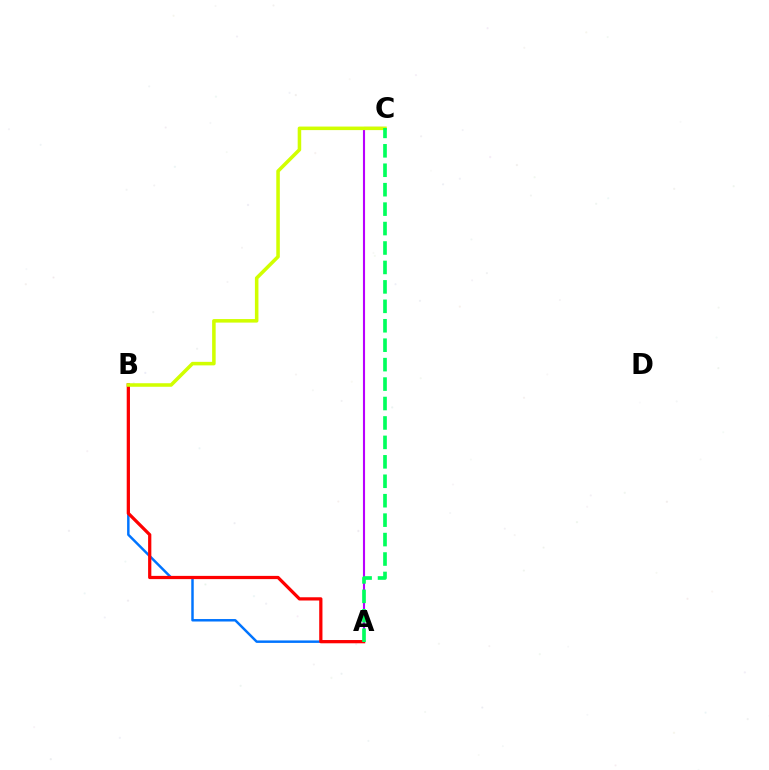{('A', 'B'): [{'color': '#0074ff', 'line_style': 'solid', 'thickness': 1.78}, {'color': '#ff0000', 'line_style': 'solid', 'thickness': 2.33}], ('A', 'C'): [{'color': '#b900ff', 'line_style': 'solid', 'thickness': 1.52}, {'color': '#00ff5c', 'line_style': 'dashed', 'thickness': 2.64}], ('B', 'C'): [{'color': '#d1ff00', 'line_style': 'solid', 'thickness': 2.55}]}